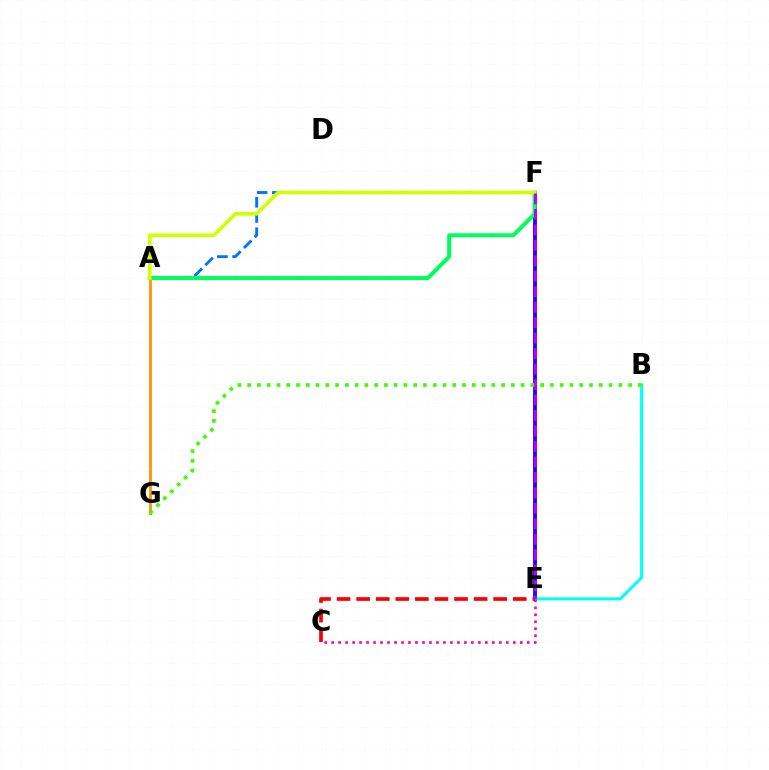{('A', 'F'): [{'color': '#0074ff', 'line_style': 'dashed', 'thickness': 2.07}, {'color': '#00ff5c', 'line_style': 'solid', 'thickness': 2.89}, {'color': '#d1ff00', 'line_style': 'solid', 'thickness': 2.63}], ('C', 'E'): [{'color': '#ff00ac', 'line_style': 'dotted', 'thickness': 1.9}, {'color': '#ff0000', 'line_style': 'dashed', 'thickness': 2.66}], ('E', 'F'): [{'color': '#2500ff', 'line_style': 'solid', 'thickness': 2.76}, {'color': '#b900ff', 'line_style': 'dashed', 'thickness': 2.1}], ('B', 'E'): [{'color': '#00fff6', 'line_style': 'solid', 'thickness': 2.21}], ('A', 'G'): [{'color': '#ff9400', 'line_style': 'solid', 'thickness': 2.0}], ('B', 'G'): [{'color': '#3dff00', 'line_style': 'dotted', 'thickness': 2.65}]}